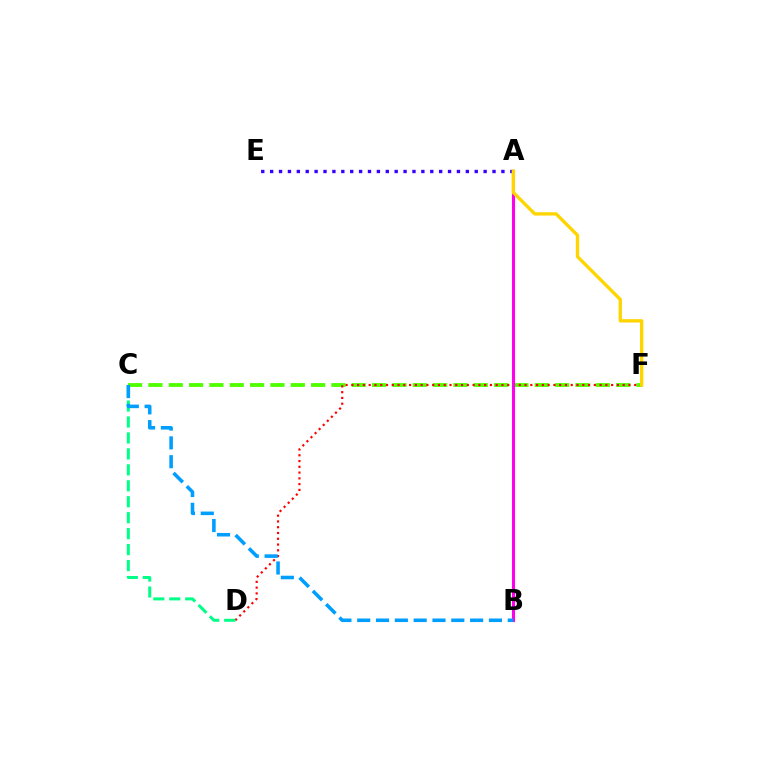{('C', 'F'): [{'color': '#4fff00', 'line_style': 'dashed', 'thickness': 2.76}], ('D', 'F'): [{'color': '#ff0000', 'line_style': 'dotted', 'thickness': 1.57}], ('A', 'B'): [{'color': '#ff00ed', 'line_style': 'solid', 'thickness': 2.22}], ('C', 'D'): [{'color': '#00ff86', 'line_style': 'dashed', 'thickness': 2.17}], ('A', 'E'): [{'color': '#3700ff', 'line_style': 'dotted', 'thickness': 2.42}], ('A', 'F'): [{'color': '#ffd500', 'line_style': 'solid', 'thickness': 2.4}], ('B', 'C'): [{'color': '#009eff', 'line_style': 'dashed', 'thickness': 2.56}]}